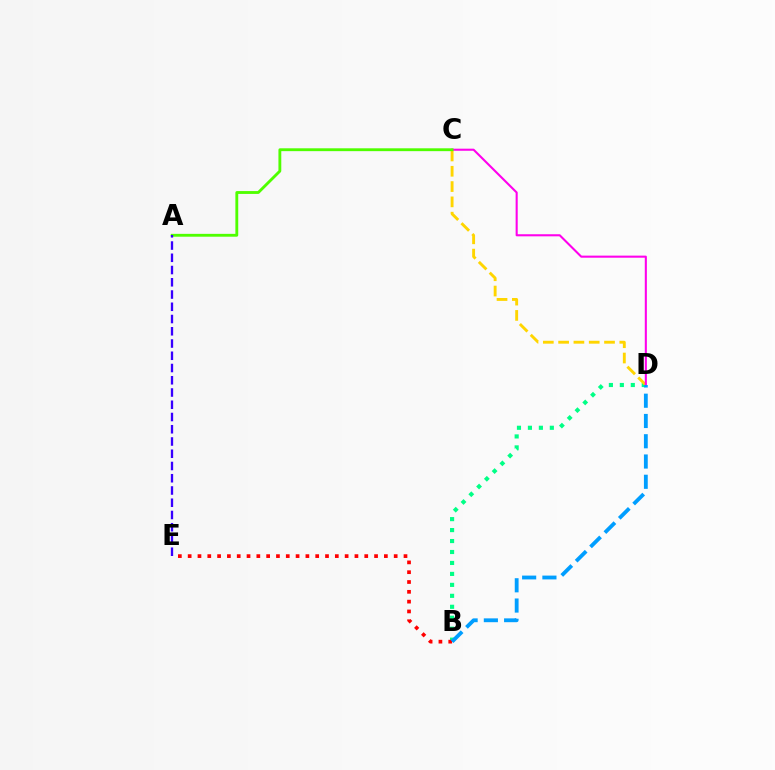{('B', 'D'): [{'color': '#00ff86', 'line_style': 'dotted', 'thickness': 2.98}, {'color': '#009eff', 'line_style': 'dashed', 'thickness': 2.75}], ('C', 'D'): [{'color': '#ffd500', 'line_style': 'dashed', 'thickness': 2.08}, {'color': '#ff00ed', 'line_style': 'solid', 'thickness': 1.5}], ('B', 'E'): [{'color': '#ff0000', 'line_style': 'dotted', 'thickness': 2.67}], ('A', 'C'): [{'color': '#4fff00', 'line_style': 'solid', 'thickness': 2.05}], ('A', 'E'): [{'color': '#3700ff', 'line_style': 'dashed', 'thickness': 1.66}]}